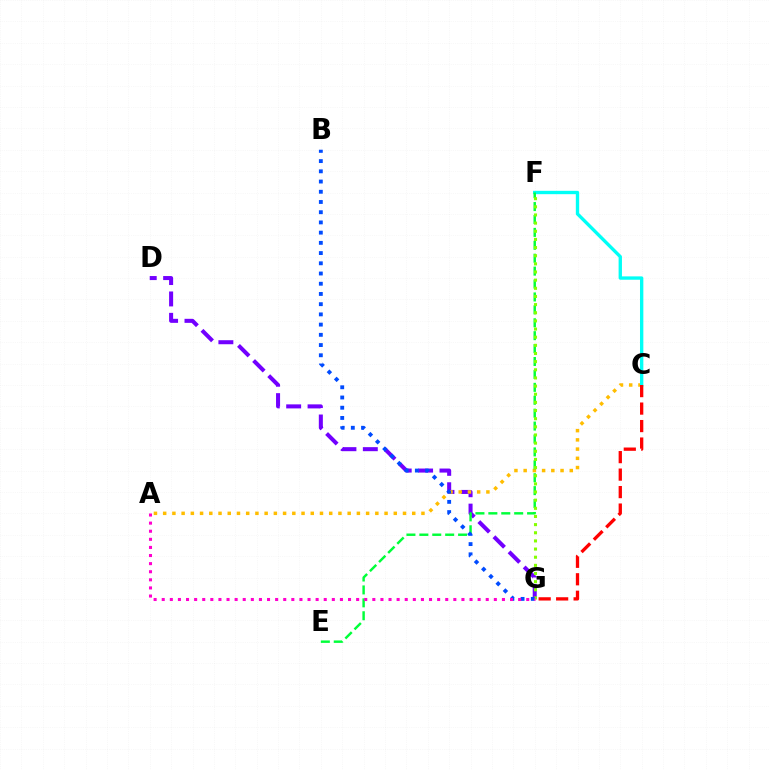{('D', 'G'): [{'color': '#7200ff', 'line_style': 'dashed', 'thickness': 2.9}], ('A', 'C'): [{'color': '#ffbd00', 'line_style': 'dotted', 'thickness': 2.51}], ('C', 'F'): [{'color': '#00fff6', 'line_style': 'solid', 'thickness': 2.41}], ('E', 'F'): [{'color': '#00ff39', 'line_style': 'dashed', 'thickness': 1.75}], ('C', 'G'): [{'color': '#ff0000', 'line_style': 'dashed', 'thickness': 2.38}], ('F', 'G'): [{'color': '#84ff00', 'line_style': 'dotted', 'thickness': 2.21}], ('B', 'G'): [{'color': '#004bff', 'line_style': 'dotted', 'thickness': 2.78}], ('A', 'G'): [{'color': '#ff00cf', 'line_style': 'dotted', 'thickness': 2.2}]}